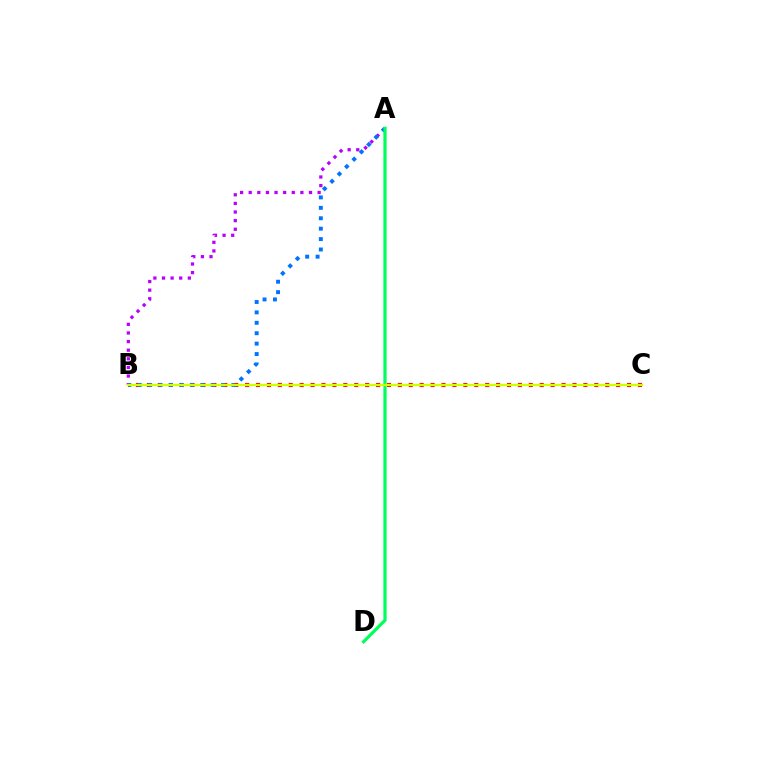{('B', 'C'): [{'color': '#ff0000', 'line_style': 'dotted', 'thickness': 2.96}, {'color': '#d1ff00', 'line_style': 'solid', 'thickness': 1.64}], ('A', 'B'): [{'color': '#b900ff', 'line_style': 'dotted', 'thickness': 2.34}, {'color': '#0074ff', 'line_style': 'dotted', 'thickness': 2.83}], ('A', 'D'): [{'color': '#00ff5c', 'line_style': 'solid', 'thickness': 2.33}]}